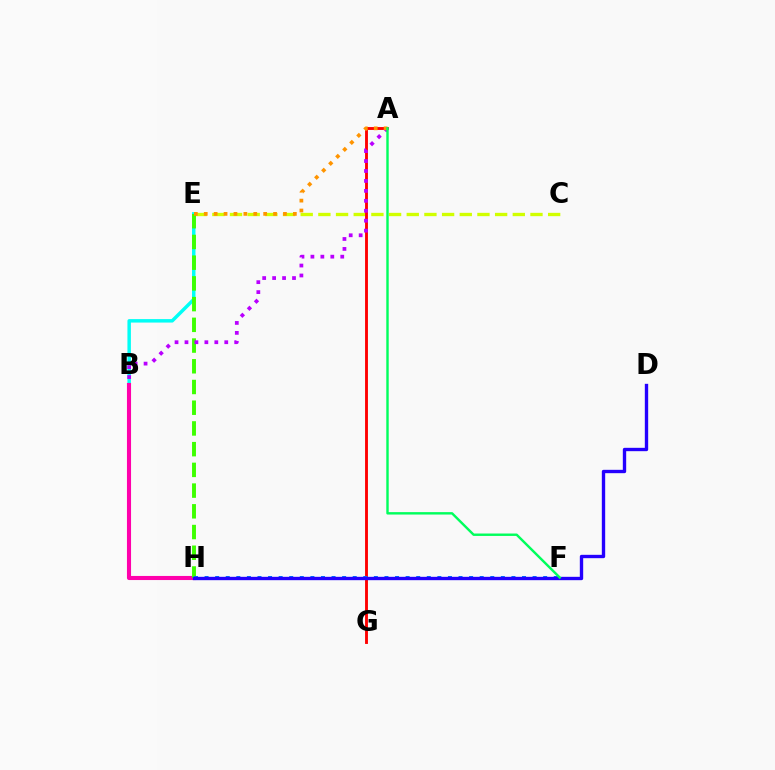{('C', 'E'): [{'color': '#d1ff00', 'line_style': 'dashed', 'thickness': 2.4}], ('B', 'E'): [{'color': '#00fff6', 'line_style': 'solid', 'thickness': 2.5}], ('B', 'H'): [{'color': '#ff00ac', 'line_style': 'solid', 'thickness': 2.95}], ('E', 'H'): [{'color': '#3dff00', 'line_style': 'dashed', 'thickness': 2.81}], ('A', 'G'): [{'color': '#ff0000', 'line_style': 'solid', 'thickness': 2.07}], ('A', 'B'): [{'color': '#b900ff', 'line_style': 'dotted', 'thickness': 2.7}], ('A', 'E'): [{'color': '#ff9400', 'line_style': 'dotted', 'thickness': 2.69}], ('F', 'H'): [{'color': '#0074ff', 'line_style': 'dotted', 'thickness': 2.87}], ('D', 'H'): [{'color': '#2500ff', 'line_style': 'solid', 'thickness': 2.42}], ('A', 'F'): [{'color': '#00ff5c', 'line_style': 'solid', 'thickness': 1.74}]}